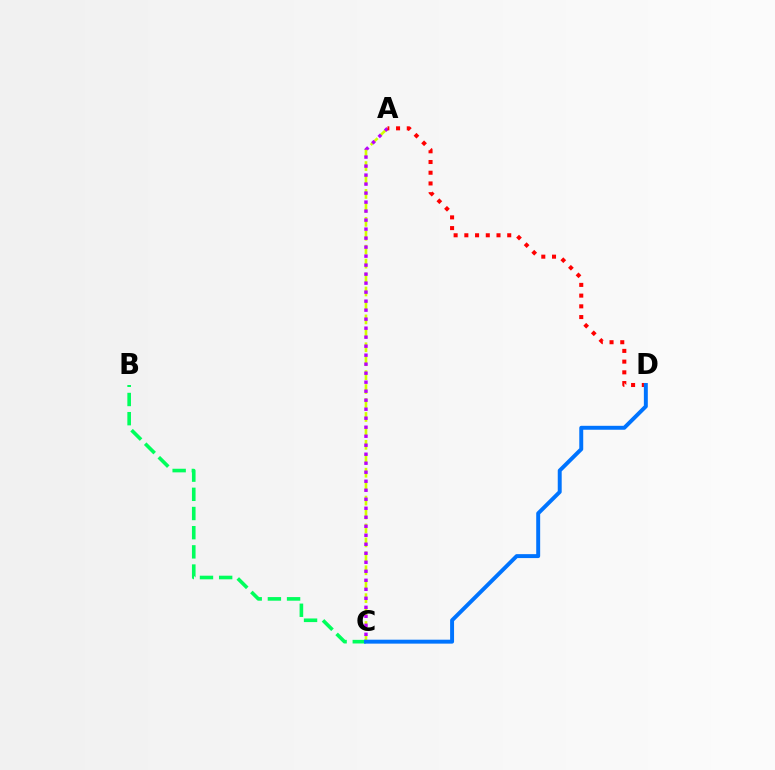{('A', 'C'): [{'color': '#d1ff00', 'line_style': 'dashed', 'thickness': 1.89}, {'color': '#b900ff', 'line_style': 'dotted', 'thickness': 2.45}], ('B', 'C'): [{'color': '#00ff5c', 'line_style': 'dashed', 'thickness': 2.61}], ('A', 'D'): [{'color': '#ff0000', 'line_style': 'dotted', 'thickness': 2.91}], ('C', 'D'): [{'color': '#0074ff', 'line_style': 'solid', 'thickness': 2.84}]}